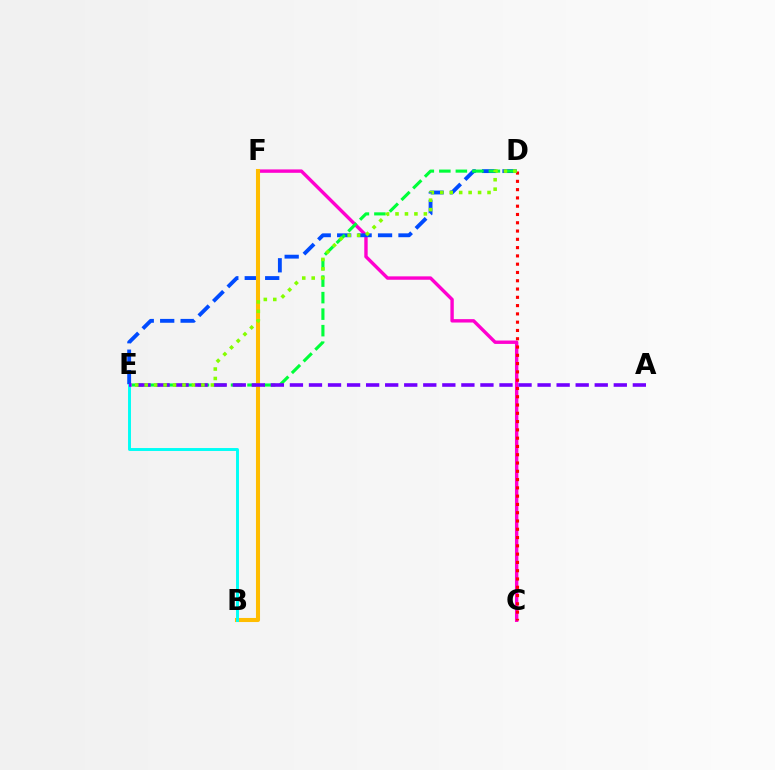{('C', 'F'): [{'color': '#ff00cf', 'line_style': 'solid', 'thickness': 2.44}], ('D', 'E'): [{'color': '#004bff', 'line_style': 'dashed', 'thickness': 2.78}, {'color': '#00ff39', 'line_style': 'dashed', 'thickness': 2.24}, {'color': '#84ff00', 'line_style': 'dotted', 'thickness': 2.57}], ('C', 'D'): [{'color': '#ff0000', 'line_style': 'dotted', 'thickness': 2.25}], ('B', 'F'): [{'color': '#ffbd00', 'line_style': 'solid', 'thickness': 2.93}], ('B', 'E'): [{'color': '#00fff6', 'line_style': 'solid', 'thickness': 2.11}], ('A', 'E'): [{'color': '#7200ff', 'line_style': 'dashed', 'thickness': 2.59}]}